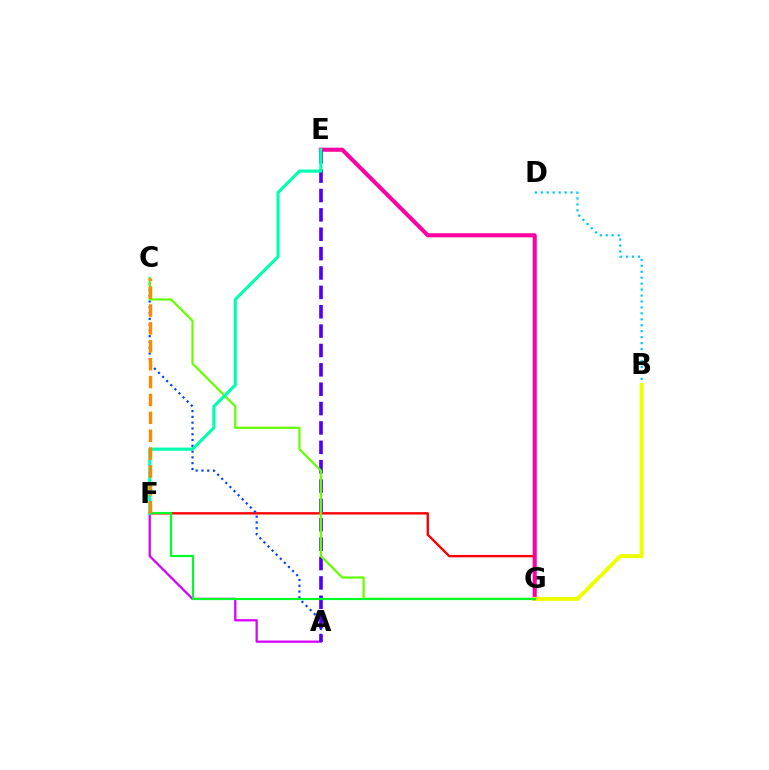{('F', 'G'): [{'color': '#ff0000', 'line_style': 'solid', 'thickness': 1.71}, {'color': '#00ff27', 'line_style': 'solid', 'thickness': 1.56}], ('B', 'D'): [{'color': '#00c7ff', 'line_style': 'dotted', 'thickness': 1.62}], ('E', 'G'): [{'color': '#ff00a0', 'line_style': 'solid', 'thickness': 2.94}], ('A', 'C'): [{'color': '#003fff', 'line_style': 'dotted', 'thickness': 1.57}], ('A', 'F'): [{'color': '#d600ff', 'line_style': 'solid', 'thickness': 1.63}], ('A', 'E'): [{'color': '#4f00ff', 'line_style': 'dashed', 'thickness': 2.63}], ('C', 'G'): [{'color': '#66ff00', 'line_style': 'solid', 'thickness': 1.61}], ('B', 'G'): [{'color': '#eeff00', 'line_style': 'solid', 'thickness': 2.85}], ('E', 'F'): [{'color': '#00ffaf', 'line_style': 'solid', 'thickness': 2.23}], ('C', 'F'): [{'color': '#ff8800', 'line_style': 'dashed', 'thickness': 2.43}]}